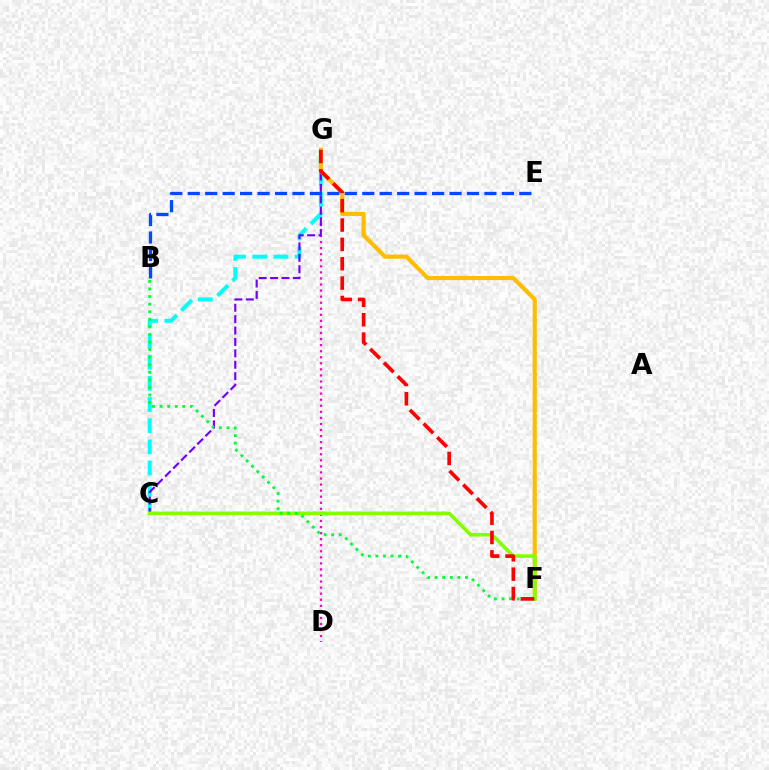{('D', 'G'): [{'color': '#ff00cf', 'line_style': 'dotted', 'thickness': 1.65}], ('C', 'G'): [{'color': '#00fff6', 'line_style': 'dashed', 'thickness': 2.88}, {'color': '#7200ff', 'line_style': 'dashed', 'thickness': 1.55}], ('F', 'G'): [{'color': '#ffbd00', 'line_style': 'solid', 'thickness': 2.98}, {'color': '#ff0000', 'line_style': 'dashed', 'thickness': 2.63}], ('C', 'F'): [{'color': '#84ff00', 'line_style': 'solid', 'thickness': 2.58}], ('B', 'E'): [{'color': '#004bff', 'line_style': 'dashed', 'thickness': 2.37}], ('B', 'F'): [{'color': '#00ff39', 'line_style': 'dotted', 'thickness': 2.06}]}